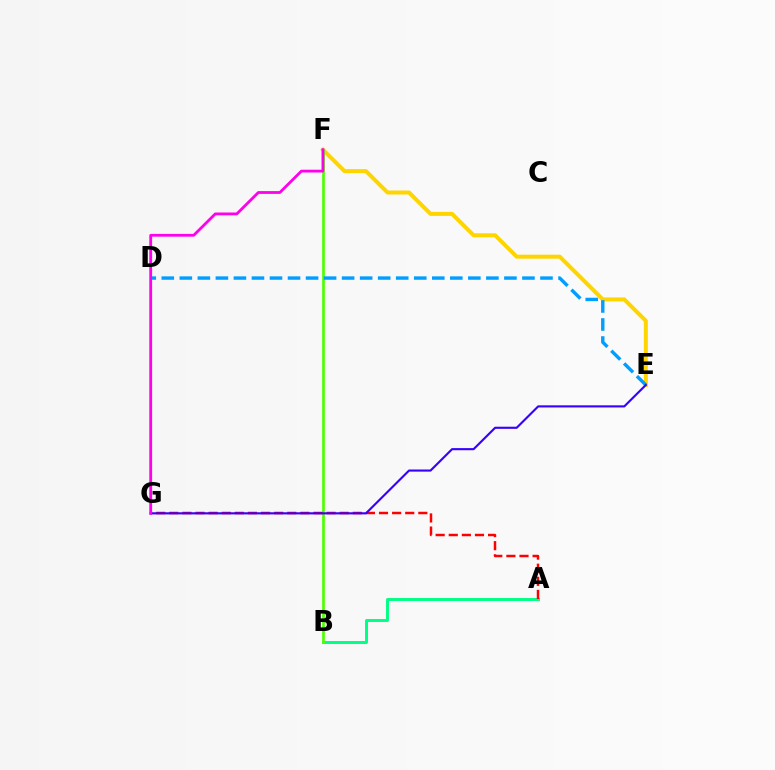{('E', 'F'): [{'color': '#ffd500', 'line_style': 'solid', 'thickness': 2.88}], ('A', 'B'): [{'color': '#00ff86', 'line_style': 'solid', 'thickness': 2.11}], ('B', 'F'): [{'color': '#4fff00', 'line_style': 'solid', 'thickness': 1.93}], ('A', 'G'): [{'color': '#ff0000', 'line_style': 'dashed', 'thickness': 1.78}], ('D', 'E'): [{'color': '#009eff', 'line_style': 'dashed', 'thickness': 2.45}], ('E', 'G'): [{'color': '#3700ff', 'line_style': 'solid', 'thickness': 1.53}], ('F', 'G'): [{'color': '#ff00ed', 'line_style': 'solid', 'thickness': 2.02}]}